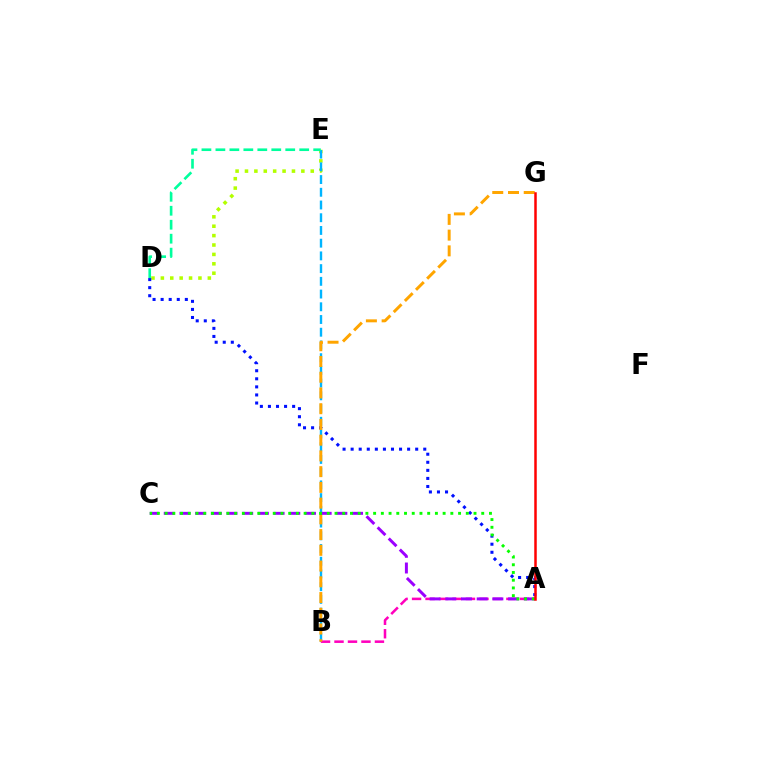{('D', 'E'): [{'color': '#b3ff00', 'line_style': 'dotted', 'thickness': 2.55}, {'color': '#00ff9d', 'line_style': 'dashed', 'thickness': 1.9}], ('A', 'D'): [{'color': '#0010ff', 'line_style': 'dotted', 'thickness': 2.19}], ('B', 'E'): [{'color': '#00b5ff', 'line_style': 'dashed', 'thickness': 1.73}], ('A', 'B'): [{'color': '#ff00bd', 'line_style': 'dashed', 'thickness': 1.83}], ('B', 'G'): [{'color': '#ffa500', 'line_style': 'dashed', 'thickness': 2.14}], ('A', 'C'): [{'color': '#9b00ff', 'line_style': 'dashed', 'thickness': 2.13}, {'color': '#08ff00', 'line_style': 'dotted', 'thickness': 2.1}], ('A', 'G'): [{'color': '#ff0000', 'line_style': 'solid', 'thickness': 1.8}]}